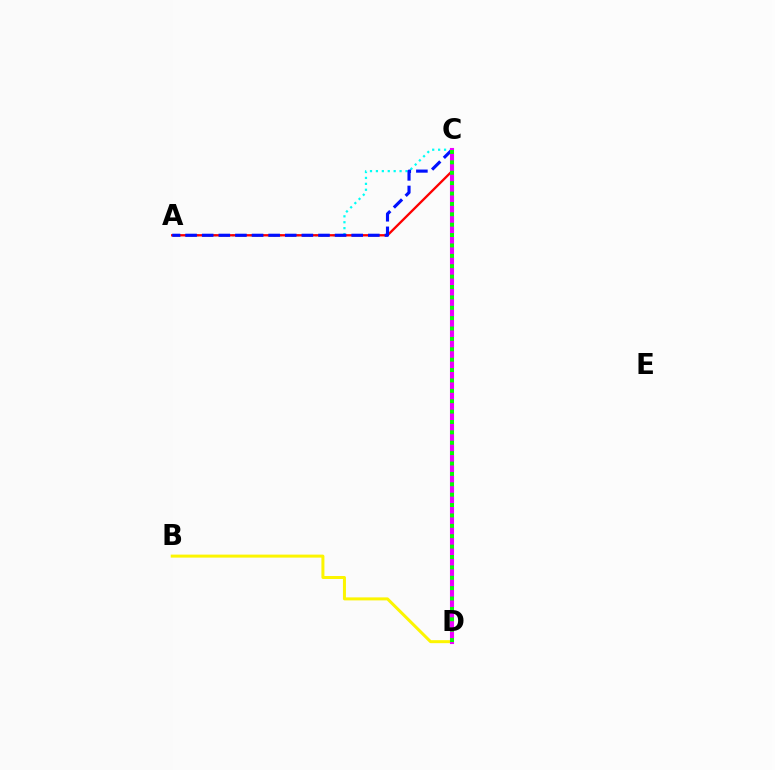{('A', 'C'): [{'color': '#00fff6', 'line_style': 'dotted', 'thickness': 1.61}, {'color': '#ff0000', 'line_style': 'solid', 'thickness': 1.67}, {'color': '#0010ff', 'line_style': 'dashed', 'thickness': 2.26}], ('B', 'D'): [{'color': '#fcf500', 'line_style': 'solid', 'thickness': 2.16}], ('C', 'D'): [{'color': '#ee00ff', 'line_style': 'solid', 'thickness': 2.95}, {'color': '#08ff00', 'line_style': 'dotted', 'thickness': 2.82}]}